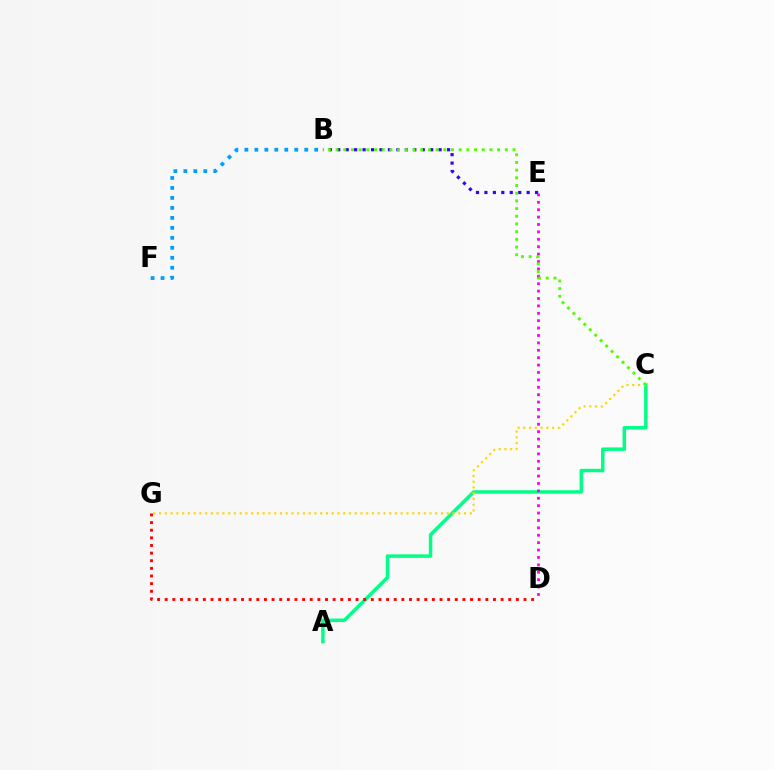{('A', 'C'): [{'color': '#00ff86', 'line_style': 'solid', 'thickness': 2.5}], ('D', 'G'): [{'color': '#ff0000', 'line_style': 'dotted', 'thickness': 2.07}], ('B', 'F'): [{'color': '#009eff', 'line_style': 'dotted', 'thickness': 2.71}], ('C', 'G'): [{'color': '#ffd500', 'line_style': 'dotted', 'thickness': 1.56}], ('B', 'E'): [{'color': '#3700ff', 'line_style': 'dotted', 'thickness': 2.29}], ('D', 'E'): [{'color': '#ff00ed', 'line_style': 'dotted', 'thickness': 2.01}], ('B', 'C'): [{'color': '#4fff00', 'line_style': 'dotted', 'thickness': 2.09}]}